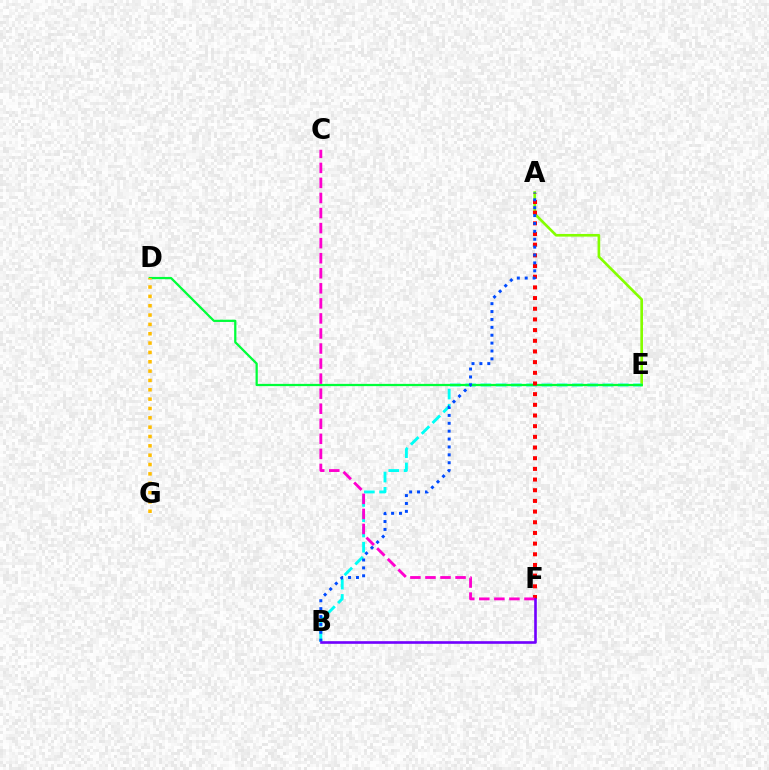{('A', 'E'): [{'color': '#84ff00', 'line_style': 'solid', 'thickness': 1.91}], ('B', 'E'): [{'color': '#00fff6', 'line_style': 'dashed', 'thickness': 2.07}], ('D', 'E'): [{'color': '#00ff39', 'line_style': 'solid', 'thickness': 1.62}], ('A', 'F'): [{'color': '#ff0000', 'line_style': 'dotted', 'thickness': 2.9}], ('A', 'B'): [{'color': '#004bff', 'line_style': 'dotted', 'thickness': 2.14}], ('C', 'F'): [{'color': '#ff00cf', 'line_style': 'dashed', 'thickness': 2.04}], ('B', 'F'): [{'color': '#7200ff', 'line_style': 'solid', 'thickness': 1.89}], ('D', 'G'): [{'color': '#ffbd00', 'line_style': 'dotted', 'thickness': 2.54}]}